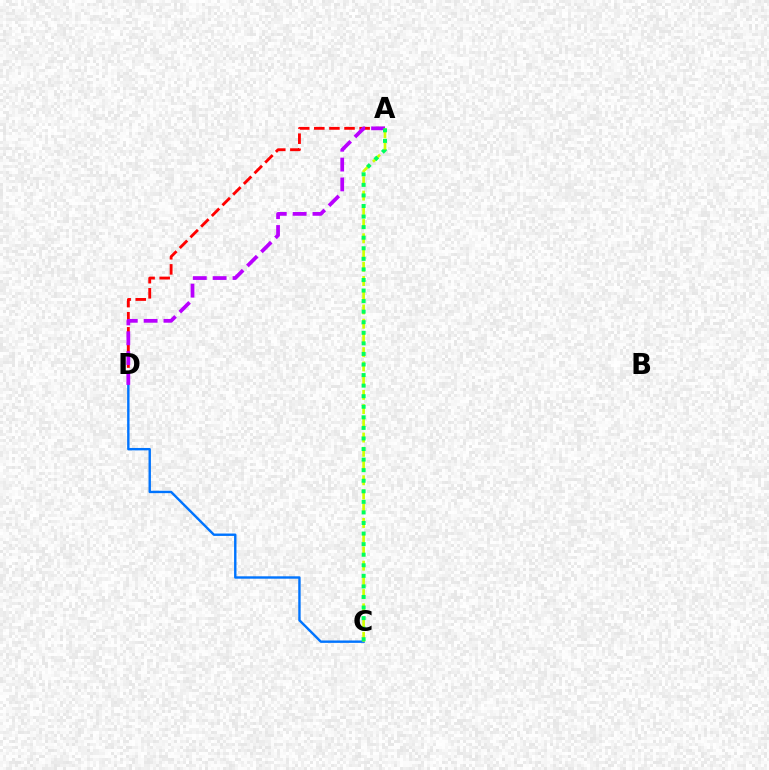{('C', 'D'): [{'color': '#0074ff', 'line_style': 'solid', 'thickness': 1.73}], ('A', 'D'): [{'color': '#ff0000', 'line_style': 'dashed', 'thickness': 2.05}, {'color': '#b900ff', 'line_style': 'dashed', 'thickness': 2.7}], ('A', 'C'): [{'color': '#d1ff00', 'line_style': 'dashed', 'thickness': 1.93}, {'color': '#00ff5c', 'line_style': 'dotted', 'thickness': 2.87}]}